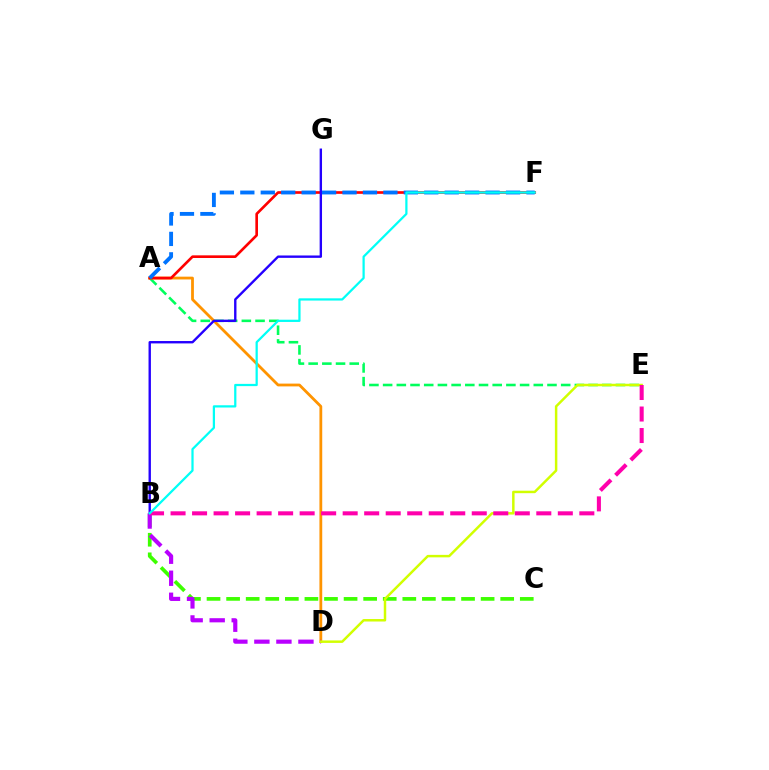{('A', 'E'): [{'color': '#00ff5c', 'line_style': 'dashed', 'thickness': 1.86}], ('A', 'D'): [{'color': '#ff9400', 'line_style': 'solid', 'thickness': 2.01}], ('A', 'F'): [{'color': '#ff0000', 'line_style': 'solid', 'thickness': 1.91}, {'color': '#0074ff', 'line_style': 'dashed', 'thickness': 2.78}], ('B', 'C'): [{'color': '#3dff00', 'line_style': 'dashed', 'thickness': 2.66}], ('B', 'G'): [{'color': '#2500ff', 'line_style': 'solid', 'thickness': 1.71}], ('B', 'D'): [{'color': '#b900ff', 'line_style': 'dashed', 'thickness': 2.99}], ('D', 'E'): [{'color': '#d1ff00', 'line_style': 'solid', 'thickness': 1.78}], ('B', 'E'): [{'color': '#ff00ac', 'line_style': 'dashed', 'thickness': 2.92}], ('B', 'F'): [{'color': '#00fff6', 'line_style': 'solid', 'thickness': 1.61}]}